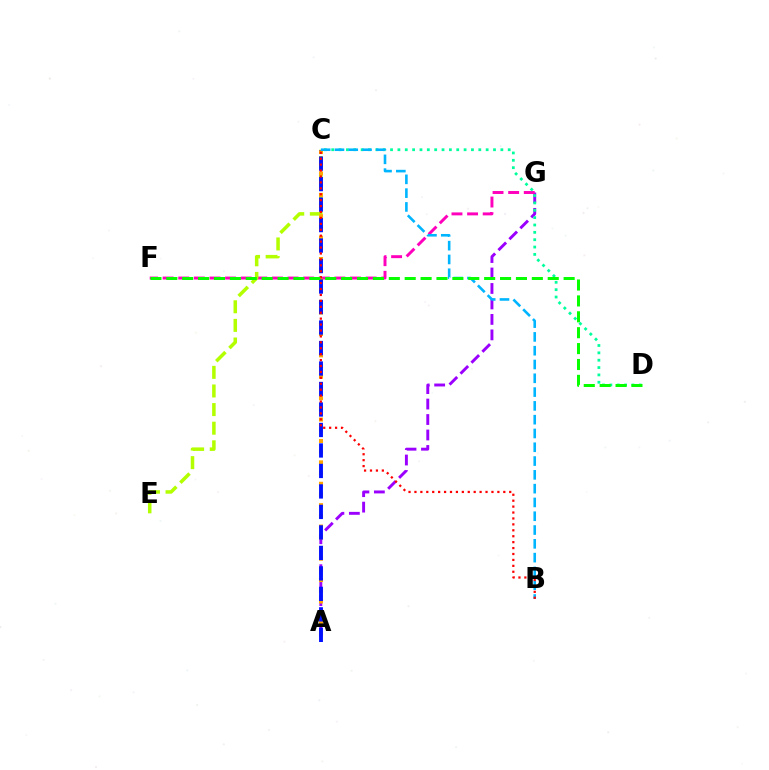{('A', 'G'): [{'color': '#9b00ff', 'line_style': 'dashed', 'thickness': 2.1}], ('F', 'G'): [{'color': '#ff00bd', 'line_style': 'dashed', 'thickness': 2.12}], ('C', 'E'): [{'color': '#b3ff00', 'line_style': 'dashed', 'thickness': 2.53}], ('A', 'C'): [{'color': '#ffa500', 'line_style': 'dotted', 'thickness': 2.91}, {'color': '#0010ff', 'line_style': 'dashed', 'thickness': 2.78}], ('C', 'D'): [{'color': '#00ff9d', 'line_style': 'dotted', 'thickness': 2.0}], ('B', 'C'): [{'color': '#00b5ff', 'line_style': 'dashed', 'thickness': 1.87}, {'color': '#ff0000', 'line_style': 'dotted', 'thickness': 1.61}], ('D', 'F'): [{'color': '#08ff00', 'line_style': 'dashed', 'thickness': 2.16}]}